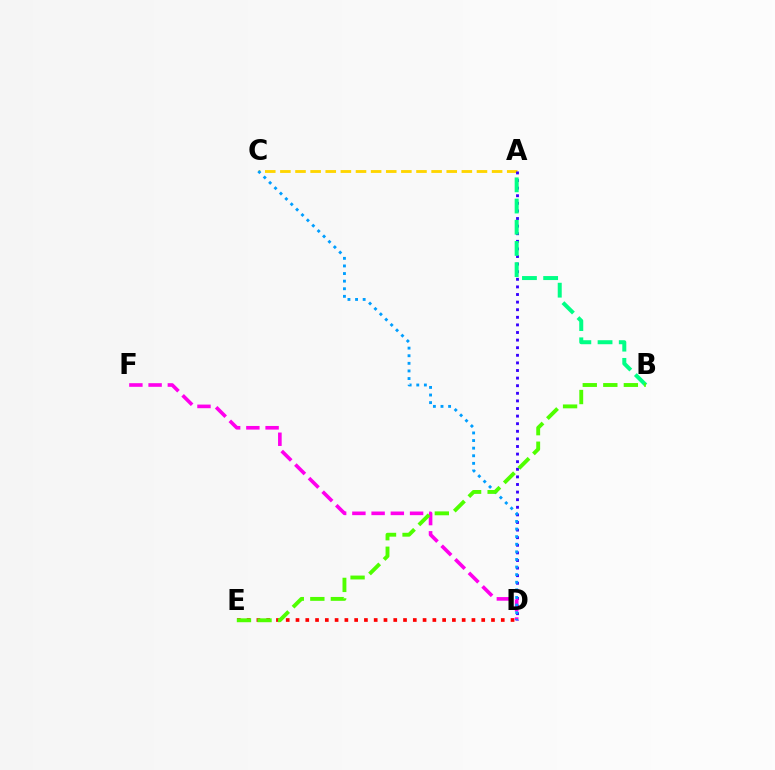{('A', 'C'): [{'color': '#ffd500', 'line_style': 'dashed', 'thickness': 2.05}], ('A', 'D'): [{'color': '#3700ff', 'line_style': 'dotted', 'thickness': 2.06}], ('D', 'F'): [{'color': '#ff00ed', 'line_style': 'dashed', 'thickness': 2.61}], ('C', 'D'): [{'color': '#009eff', 'line_style': 'dotted', 'thickness': 2.07}], ('D', 'E'): [{'color': '#ff0000', 'line_style': 'dotted', 'thickness': 2.66}], ('A', 'B'): [{'color': '#00ff86', 'line_style': 'dashed', 'thickness': 2.88}], ('B', 'E'): [{'color': '#4fff00', 'line_style': 'dashed', 'thickness': 2.79}]}